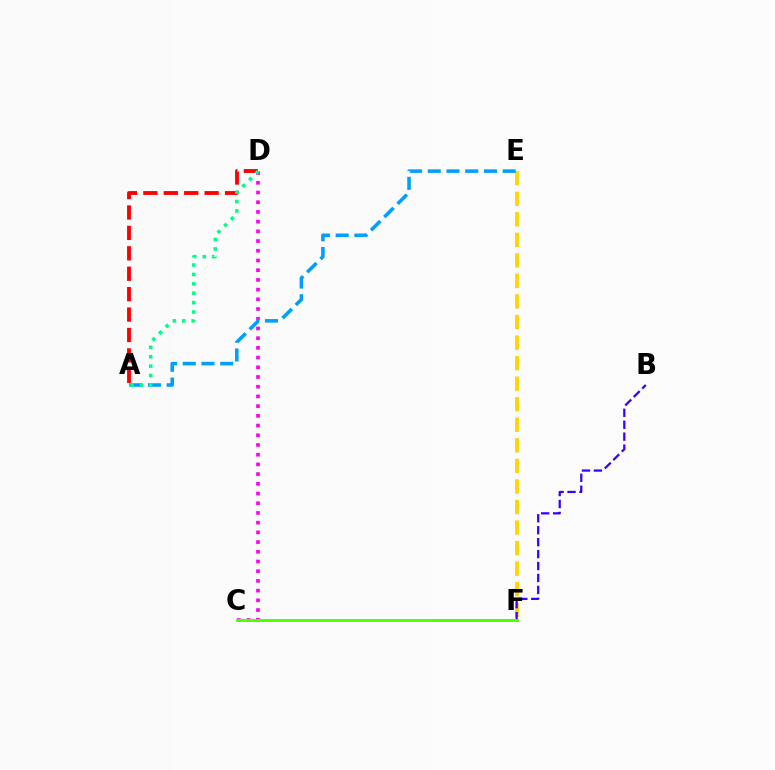{('C', 'D'): [{'color': '#ff00ed', 'line_style': 'dotted', 'thickness': 2.64}], ('E', 'F'): [{'color': '#ffd500', 'line_style': 'dashed', 'thickness': 2.79}], ('A', 'E'): [{'color': '#009eff', 'line_style': 'dashed', 'thickness': 2.54}], ('B', 'F'): [{'color': '#3700ff', 'line_style': 'dashed', 'thickness': 1.62}], ('C', 'F'): [{'color': '#4fff00', 'line_style': 'solid', 'thickness': 2.08}], ('A', 'D'): [{'color': '#ff0000', 'line_style': 'dashed', 'thickness': 2.77}, {'color': '#00ff86', 'line_style': 'dotted', 'thickness': 2.55}]}